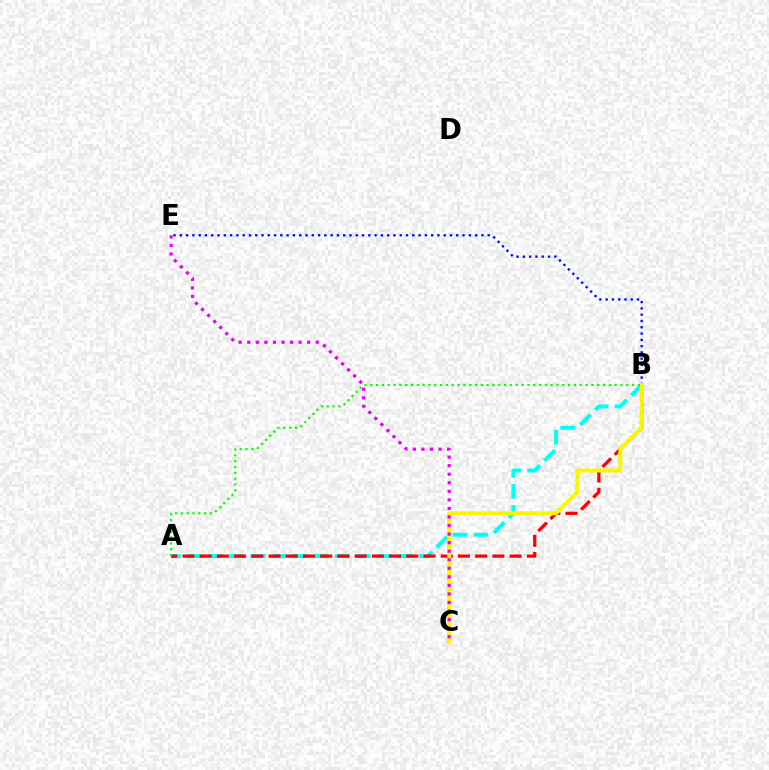{('B', 'E'): [{'color': '#0010ff', 'line_style': 'dotted', 'thickness': 1.71}], ('A', 'B'): [{'color': '#00fff6', 'line_style': 'dashed', 'thickness': 2.86}, {'color': '#ff0000', 'line_style': 'dashed', 'thickness': 2.34}, {'color': '#08ff00', 'line_style': 'dotted', 'thickness': 1.58}], ('B', 'C'): [{'color': '#fcf500', 'line_style': 'solid', 'thickness': 2.85}], ('C', 'E'): [{'color': '#ee00ff', 'line_style': 'dotted', 'thickness': 2.32}]}